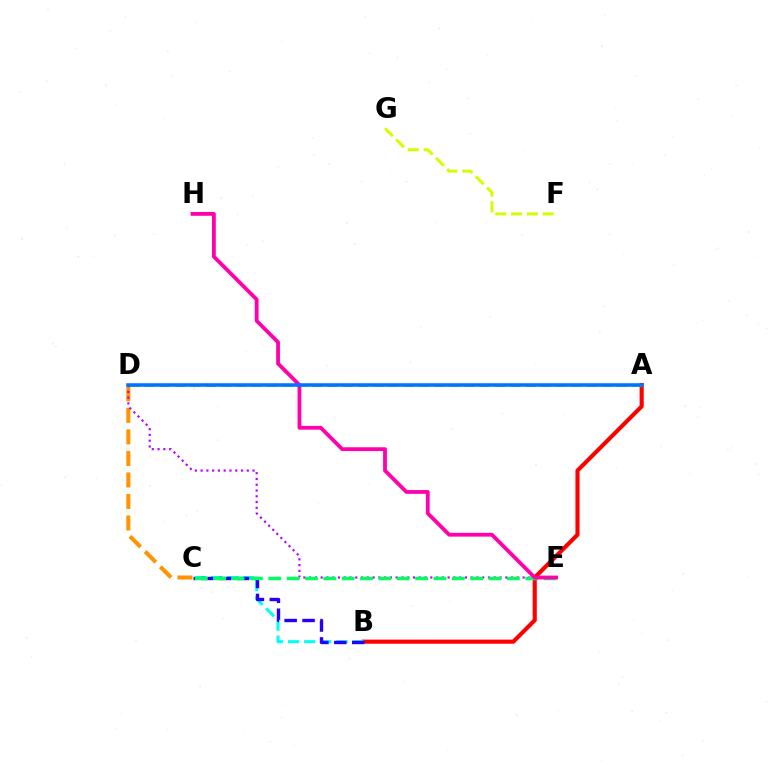{('A', 'B'): [{'color': '#ff0000', 'line_style': 'solid', 'thickness': 2.97}], ('C', 'D'): [{'color': '#ff9400', 'line_style': 'dashed', 'thickness': 2.92}], ('A', 'D'): [{'color': '#3dff00', 'line_style': 'dashed', 'thickness': 2.07}, {'color': '#0074ff', 'line_style': 'solid', 'thickness': 2.55}], ('B', 'C'): [{'color': '#00fff6', 'line_style': 'dashed', 'thickness': 2.19}, {'color': '#2500ff', 'line_style': 'dashed', 'thickness': 2.43}], ('F', 'G'): [{'color': '#d1ff00', 'line_style': 'dashed', 'thickness': 2.15}], ('D', 'E'): [{'color': '#b900ff', 'line_style': 'dotted', 'thickness': 1.57}], ('C', 'E'): [{'color': '#00ff5c', 'line_style': 'dashed', 'thickness': 2.49}], ('E', 'H'): [{'color': '#ff00ac', 'line_style': 'solid', 'thickness': 2.73}]}